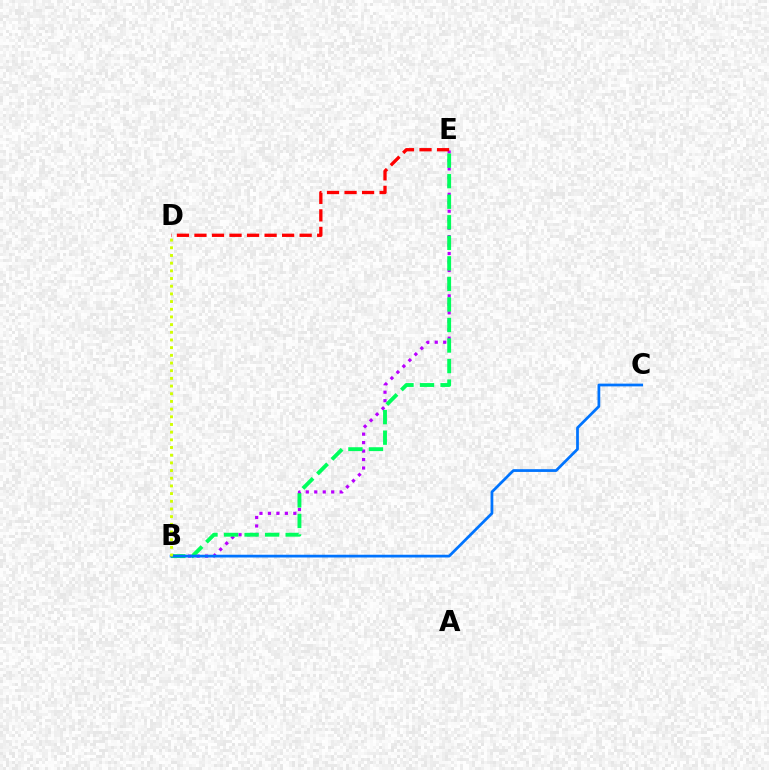{('B', 'E'): [{'color': '#b900ff', 'line_style': 'dotted', 'thickness': 2.3}, {'color': '#00ff5c', 'line_style': 'dashed', 'thickness': 2.79}], ('D', 'E'): [{'color': '#ff0000', 'line_style': 'dashed', 'thickness': 2.38}], ('B', 'C'): [{'color': '#0074ff', 'line_style': 'solid', 'thickness': 1.98}], ('B', 'D'): [{'color': '#d1ff00', 'line_style': 'dotted', 'thickness': 2.09}]}